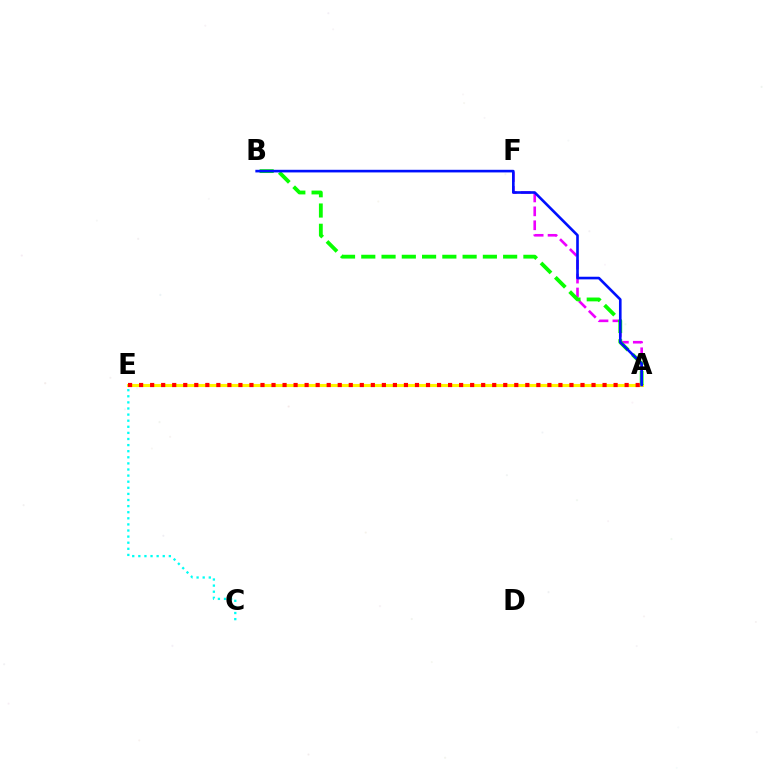{('A', 'E'): [{'color': '#fcf500', 'line_style': 'solid', 'thickness': 2.22}, {'color': '#ff0000', 'line_style': 'dotted', 'thickness': 3.0}], ('A', 'F'): [{'color': '#ee00ff', 'line_style': 'dashed', 'thickness': 1.89}], ('A', 'B'): [{'color': '#08ff00', 'line_style': 'dashed', 'thickness': 2.75}, {'color': '#0010ff', 'line_style': 'solid', 'thickness': 1.89}], ('C', 'E'): [{'color': '#00fff6', 'line_style': 'dotted', 'thickness': 1.66}]}